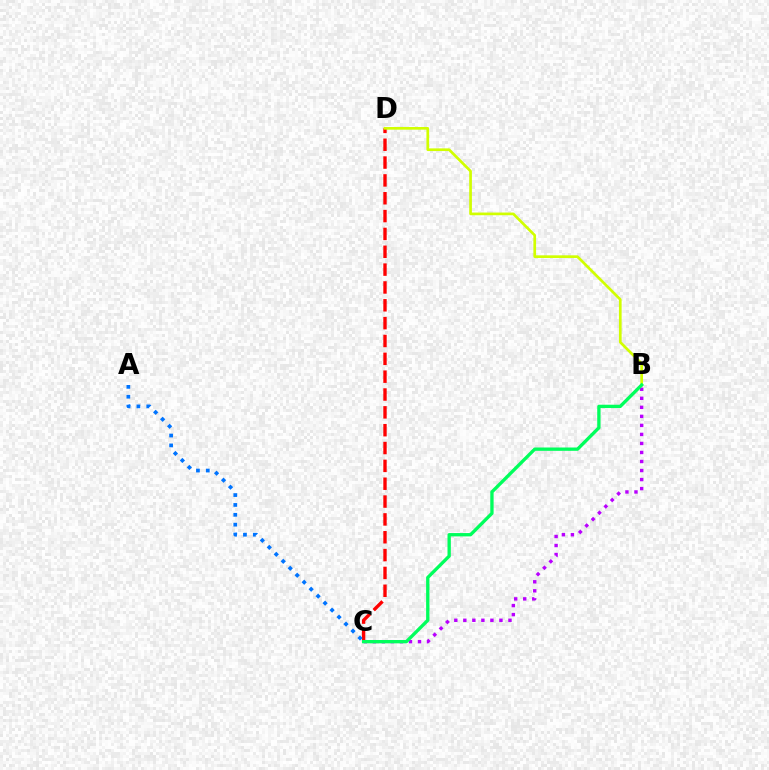{('C', 'D'): [{'color': '#ff0000', 'line_style': 'dashed', 'thickness': 2.42}], ('B', 'C'): [{'color': '#b900ff', 'line_style': 'dotted', 'thickness': 2.45}, {'color': '#00ff5c', 'line_style': 'solid', 'thickness': 2.39}], ('B', 'D'): [{'color': '#d1ff00', 'line_style': 'solid', 'thickness': 1.94}], ('A', 'C'): [{'color': '#0074ff', 'line_style': 'dotted', 'thickness': 2.68}]}